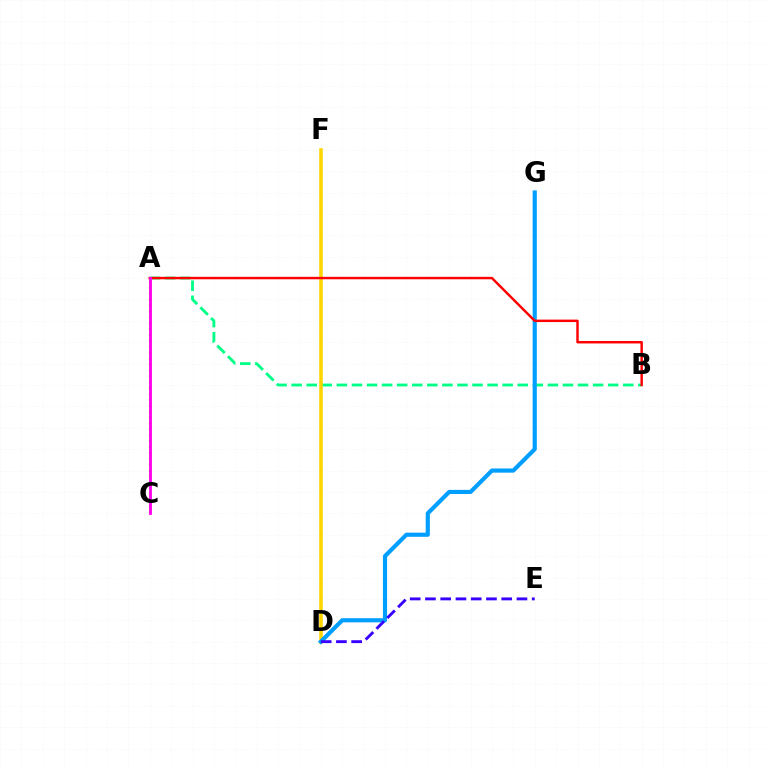{('A', 'B'): [{'color': '#00ff86', 'line_style': 'dashed', 'thickness': 2.05}, {'color': '#ff0000', 'line_style': 'solid', 'thickness': 1.76}], ('D', 'F'): [{'color': '#ffd500', 'line_style': 'solid', 'thickness': 2.55}], ('A', 'C'): [{'color': '#4fff00', 'line_style': 'dotted', 'thickness': 1.6}, {'color': '#ff00ed', 'line_style': 'solid', 'thickness': 2.04}], ('D', 'G'): [{'color': '#009eff', 'line_style': 'solid', 'thickness': 2.99}], ('D', 'E'): [{'color': '#3700ff', 'line_style': 'dashed', 'thickness': 2.07}]}